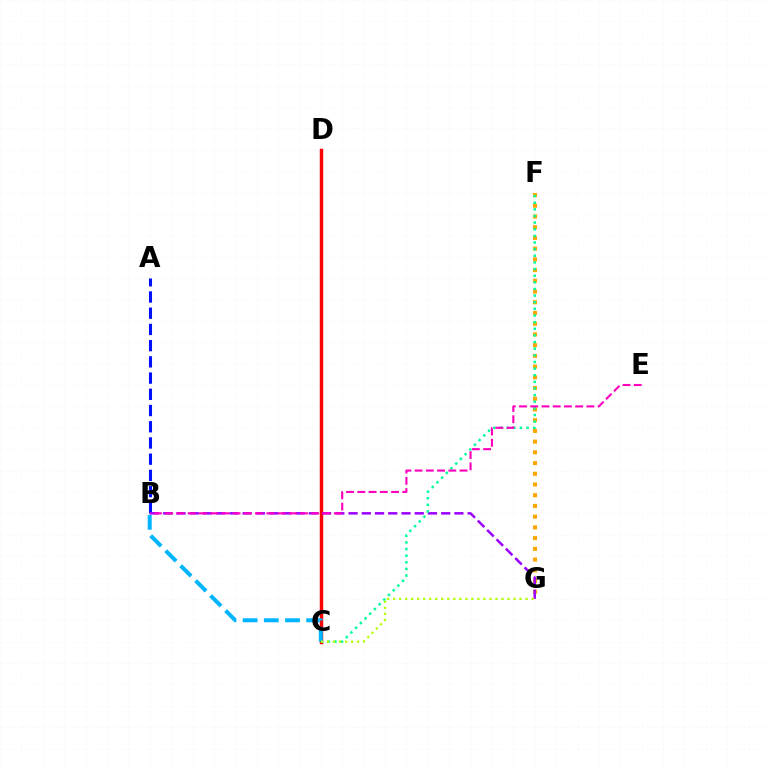{('C', 'D'): [{'color': '#08ff00', 'line_style': 'dotted', 'thickness': 2.13}, {'color': '#ff0000', 'line_style': 'solid', 'thickness': 2.49}], ('F', 'G'): [{'color': '#ffa500', 'line_style': 'dotted', 'thickness': 2.91}], ('A', 'B'): [{'color': '#0010ff', 'line_style': 'dashed', 'thickness': 2.2}], ('B', 'G'): [{'color': '#9b00ff', 'line_style': 'dashed', 'thickness': 1.8}], ('C', 'F'): [{'color': '#00ff9d', 'line_style': 'dotted', 'thickness': 1.8}], ('B', 'C'): [{'color': '#00b5ff', 'line_style': 'dashed', 'thickness': 2.88}], ('B', 'E'): [{'color': '#ff00bd', 'line_style': 'dashed', 'thickness': 1.53}], ('C', 'G'): [{'color': '#b3ff00', 'line_style': 'dotted', 'thickness': 1.64}]}